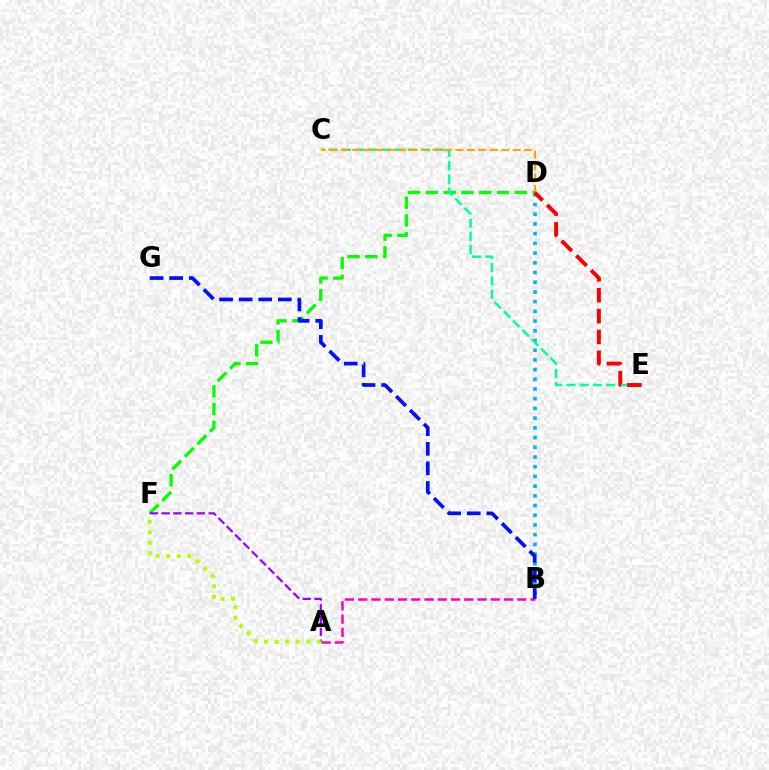{('B', 'D'): [{'color': '#00b5ff', 'line_style': 'dotted', 'thickness': 2.64}], ('D', 'F'): [{'color': '#08ff00', 'line_style': 'dashed', 'thickness': 2.42}], ('A', 'B'): [{'color': '#ff00bd', 'line_style': 'dashed', 'thickness': 1.8}], ('C', 'E'): [{'color': '#00ff9d', 'line_style': 'dashed', 'thickness': 1.8}], ('C', 'D'): [{'color': '#ffa500', 'line_style': 'dashed', 'thickness': 1.56}], ('D', 'E'): [{'color': '#ff0000', 'line_style': 'dashed', 'thickness': 2.84}], ('B', 'G'): [{'color': '#0010ff', 'line_style': 'dashed', 'thickness': 2.66}], ('A', 'F'): [{'color': '#9b00ff', 'line_style': 'dashed', 'thickness': 1.6}, {'color': '#b3ff00', 'line_style': 'dotted', 'thickness': 2.87}]}